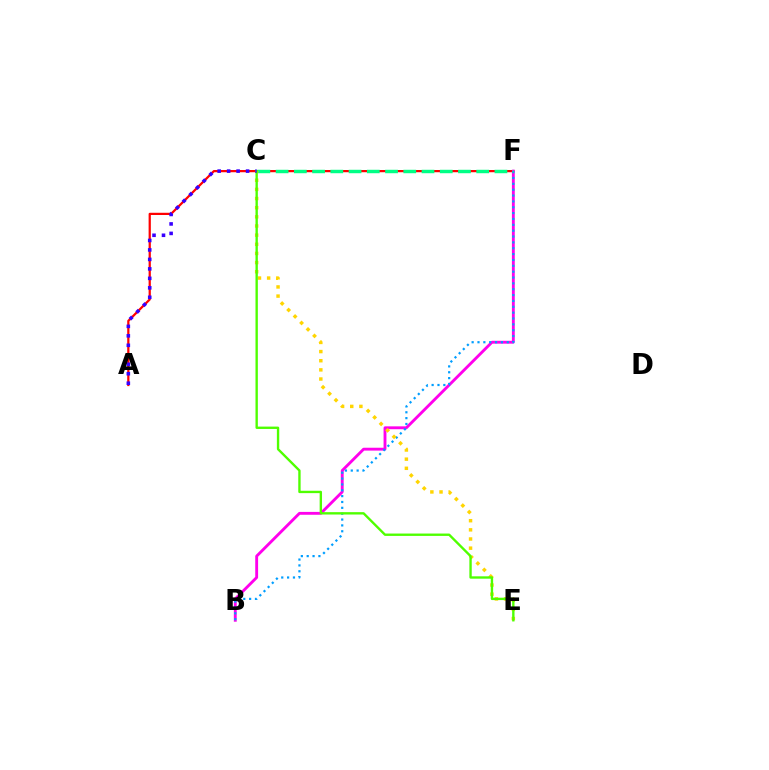{('A', 'F'): [{'color': '#ff0000', 'line_style': 'solid', 'thickness': 1.61}], ('B', 'F'): [{'color': '#ff00ed', 'line_style': 'solid', 'thickness': 2.06}, {'color': '#009eff', 'line_style': 'dotted', 'thickness': 1.59}], ('C', 'F'): [{'color': '#00ff86', 'line_style': 'dashed', 'thickness': 2.48}], ('C', 'E'): [{'color': '#ffd500', 'line_style': 'dotted', 'thickness': 2.49}, {'color': '#4fff00', 'line_style': 'solid', 'thickness': 1.71}], ('A', 'C'): [{'color': '#3700ff', 'line_style': 'dotted', 'thickness': 2.57}]}